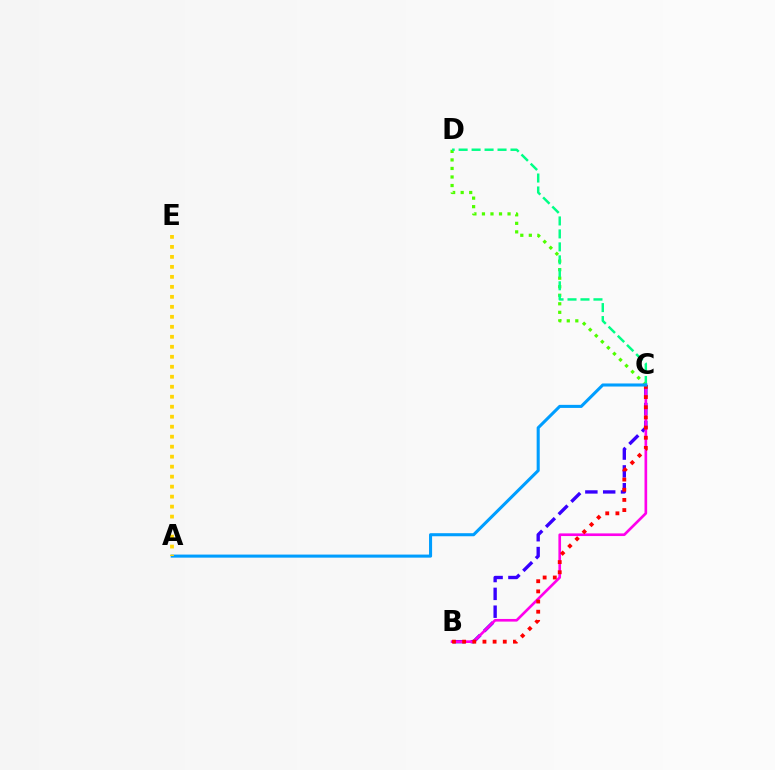{('C', 'D'): [{'color': '#4fff00', 'line_style': 'dotted', 'thickness': 2.32}, {'color': '#00ff86', 'line_style': 'dashed', 'thickness': 1.76}], ('B', 'C'): [{'color': '#3700ff', 'line_style': 'dashed', 'thickness': 2.42}, {'color': '#ff00ed', 'line_style': 'solid', 'thickness': 1.91}, {'color': '#ff0000', 'line_style': 'dotted', 'thickness': 2.76}], ('A', 'C'): [{'color': '#009eff', 'line_style': 'solid', 'thickness': 2.21}], ('A', 'E'): [{'color': '#ffd500', 'line_style': 'dotted', 'thickness': 2.71}]}